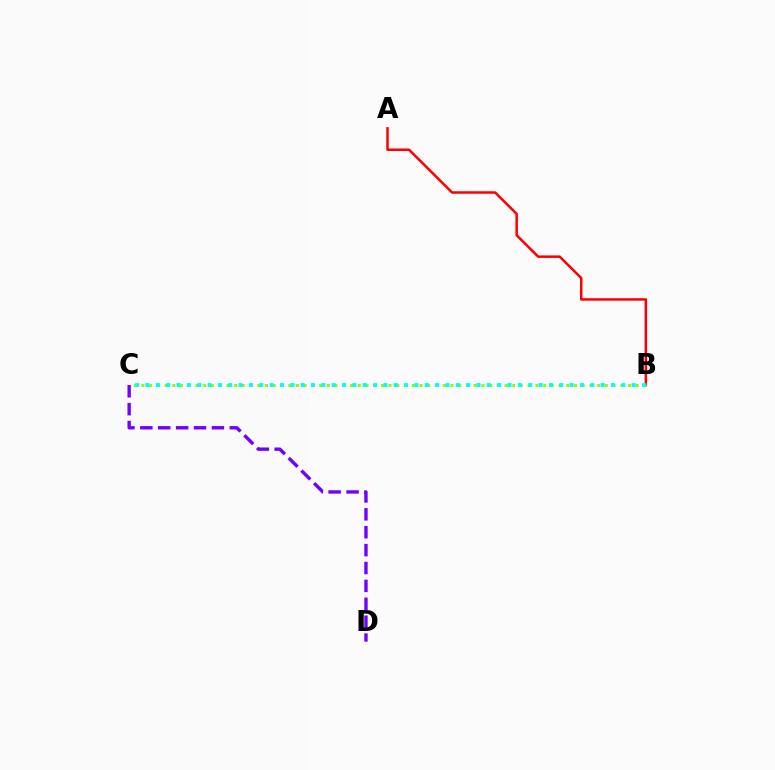{('A', 'B'): [{'color': '#ff0000', 'line_style': 'solid', 'thickness': 1.81}], ('C', 'D'): [{'color': '#7200ff', 'line_style': 'dashed', 'thickness': 2.43}], ('B', 'C'): [{'color': '#84ff00', 'line_style': 'dotted', 'thickness': 2.1}, {'color': '#00fff6', 'line_style': 'dotted', 'thickness': 2.81}]}